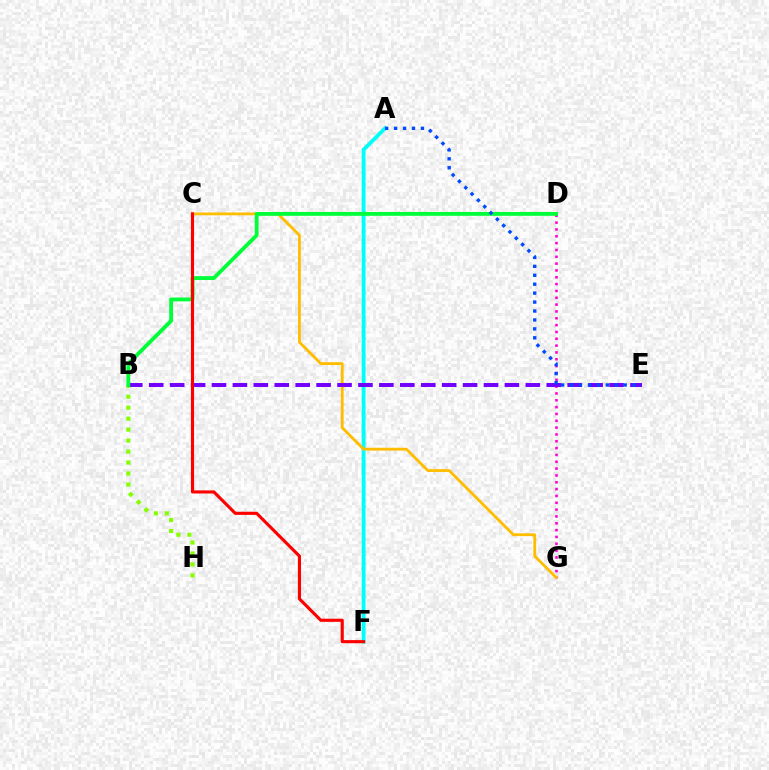{('A', 'F'): [{'color': '#00fff6', 'line_style': 'solid', 'thickness': 2.77}], ('D', 'G'): [{'color': '#ff00cf', 'line_style': 'dotted', 'thickness': 1.86}], ('C', 'G'): [{'color': '#ffbd00', 'line_style': 'solid', 'thickness': 2.02}], ('B', 'H'): [{'color': '#84ff00', 'line_style': 'dotted', 'thickness': 2.98}], ('B', 'E'): [{'color': '#7200ff', 'line_style': 'dashed', 'thickness': 2.84}], ('B', 'D'): [{'color': '#00ff39', 'line_style': 'solid', 'thickness': 2.76}], ('C', 'F'): [{'color': '#ff0000', 'line_style': 'solid', 'thickness': 2.24}], ('A', 'E'): [{'color': '#004bff', 'line_style': 'dotted', 'thickness': 2.43}]}